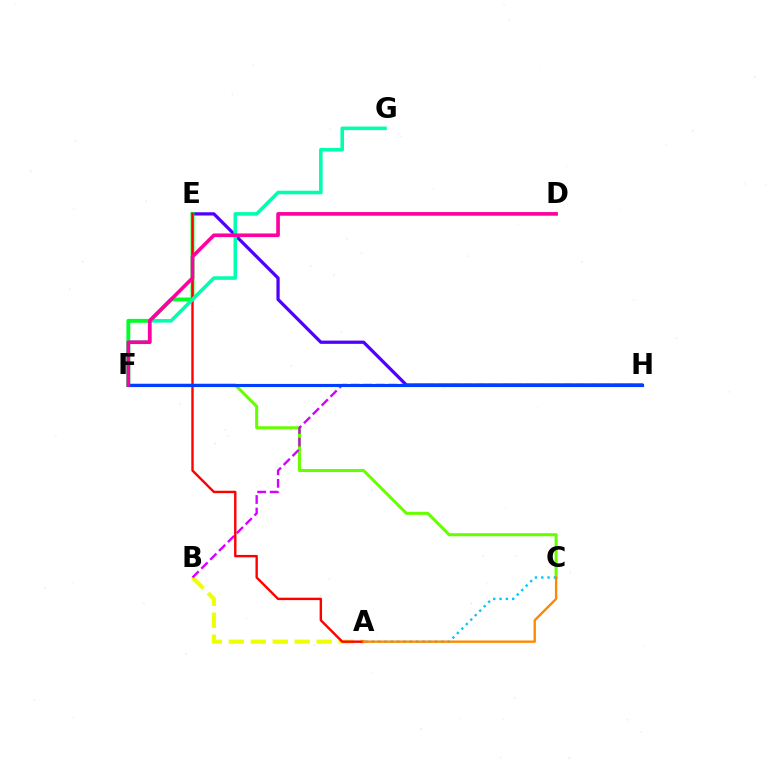{('C', 'F'): [{'color': '#66ff00', 'line_style': 'solid', 'thickness': 2.19}], ('E', 'H'): [{'color': '#4f00ff', 'line_style': 'solid', 'thickness': 2.34}], ('A', 'B'): [{'color': '#eeff00', 'line_style': 'dashed', 'thickness': 2.98}], ('B', 'H'): [{'color': '#d600ff', 'line_style': 'dashed', 'thickness': 1.7}], ('A', 'C'): [{'color': '#00c7ff', 'line_style': 'dotted', 'thickness': 1.72}, {'color': '#ff8800', 'line_style': 'solid', 'thickness': 1.7}], ('E', 'F'): [{'color': '#00ff27', 'line_style': 'solid', 'thickness': 2.79}], ('A', 'E'): [{'color': '#ff0000', 'line_style': 'solid', 'thickness': 1.73}], ('F', 'G'): [{'color': '#00ffaf', 'line_style': 'solid', 'thickness': 2.58}], ('F', 'H'): [{'color': '#003fff', 'line_style': 'solid', 'thickness': 2.26}], ('D', 'F'): [{'color': '#ff00a0', 'line_style': 'solid', 'thickness': 2.62}]}